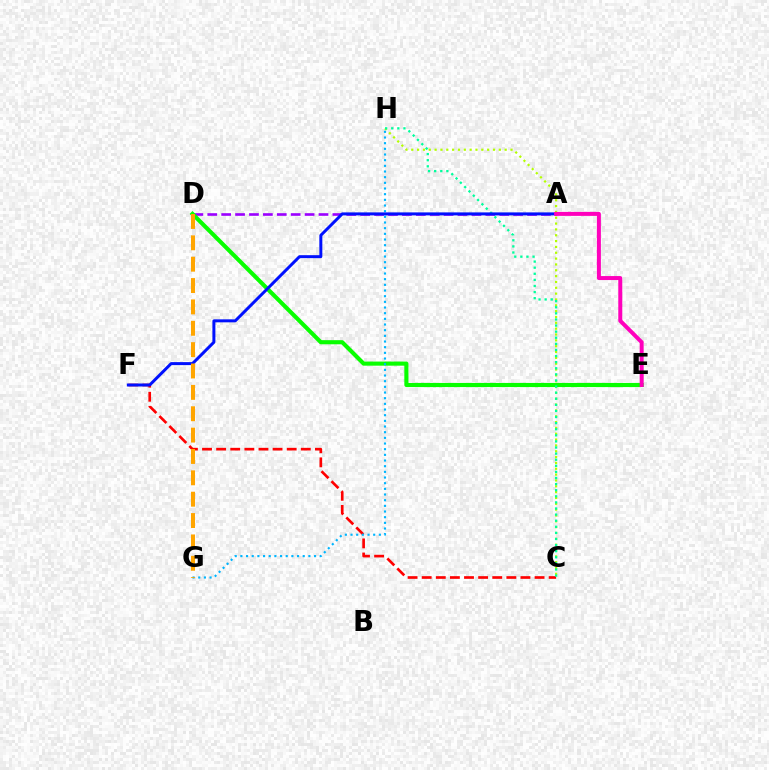{('C', 'H'): [{'color': '#b3ff00', 'line_style': 'dotted', 'thickness': 1.59}, {'color': '#00ff9d', 'line_style': 'dotted', 'thickness': 1.66}], ('C', 'F'): [{'color': '#ff0000', 'line_style': 'dashed', 'thickness': 1.92}], ('A', 'D'): [{'color': '#9b00ff', 'line_style': 'dashed', 'thickness': 1.89}], ('D', 'E'): [{'color': '#08ff00', 'line_style': 'solid', 'thickness': 2.97}], ('G', 'H'): [{'color': '#00b5ff', 'line_style': 'dotted', 'thickness': 1.54}], ('A', 'F'): [{'color': '#0010ff', 'line_style': 'solid', 'thickness': 2.15}], ('D', 'G'): [{'color': '#ffa500', 'line_style': 'dashed', 'thickness': 2.9}], ('A', 'E'): [{'color': '#ff00bd', 'line_style': 'solid', 'thickness': 2.87}]}